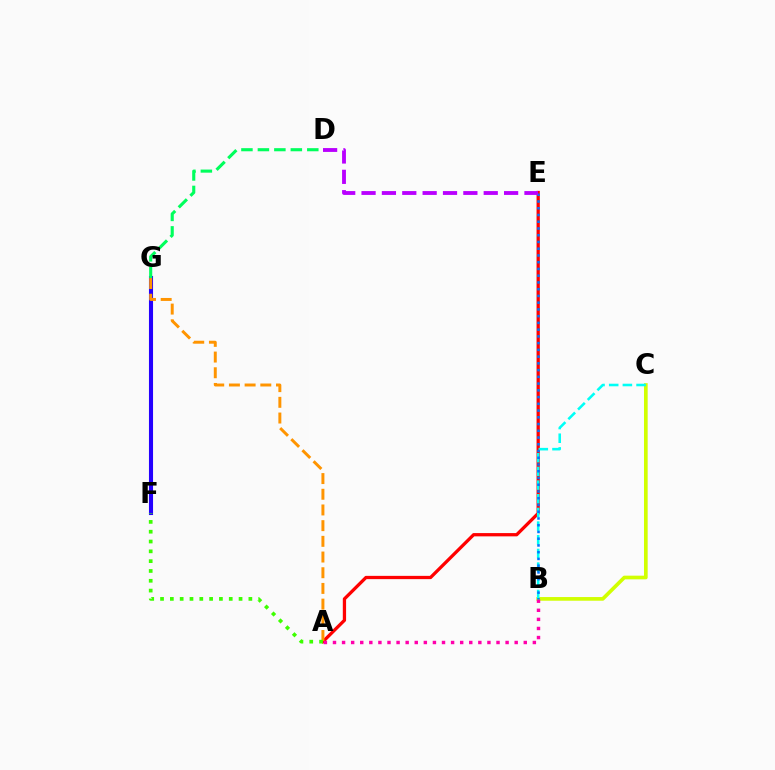{('A', 'E'): [{'color': '#ff0000', 'line_style': 'solid', 'thickness': 2.36}], ('F', 'G'): [{'color': '#2500ff', 'line_style': 'solid', 'thickness': 2.94}], ('D', 'G'): [{'color': '#00ff5c', 'line_style': 'dashed', 'thickness': 2.24}], ('B', 'C'): [{'color': '#d1ff00', 'line_style': 'solid', 'thickness': 2.64}, {'color': '#00fff6', 'line_style': 'dashed', 'thickness': 1.86}], ('A', 'B'): [{'color': '#ff00ac', 'line_style': 'dotted', 'thickness': 2.47}], ('A', 'G'): [{'color': '#ff9400', 'line_style': 'dashed', 'thickness': 2.13}], ('B', 'E'): [{'color': '#0074ff', 'line_style': 'dotted', 'thickness': 1.83}], ('D', 'E'): [{'color': '#b900ff', 'line_style': 'dashed', 'thickness': 2.77}], ('A', 'F'): [{'color': '#3dff00', 'line_style': 'dotted', 'thickness': 2.67}]}